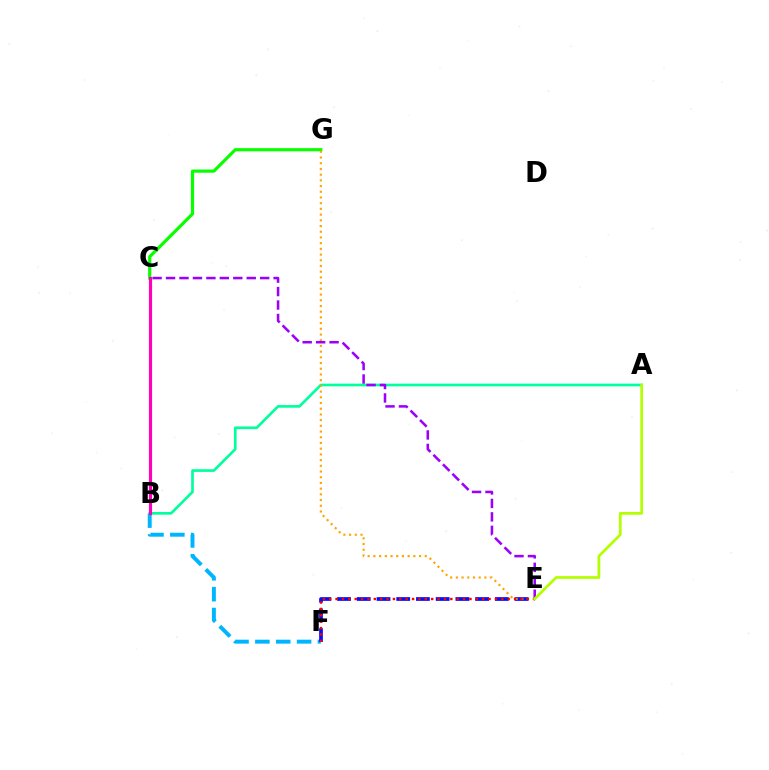{('B', 'F'): [{'color': '#00b5ff', 'line_style': 'dashed', 'thickness': 2.83}], ('C', 'G'): [{'color': '#08ff00', 'line_style': 'solid', 'thickness': 2.29}], ('A', 'B'): [{'color': '#00ff9d', 'line_style': 'solid', 'thickness': 1.92}], ('E', 'F'): [{'color': '#0010ff', 'line_style': 'dashed', 'thickness': 2.68}, {'color': '#ff0000', 'line_style': 'dotted', 'thickness': 1.73}], ('B', 'C'): [{'color': '#ff00bd', 'line_style': 'solid', 'thickness': 2.25}], ('E', 'G'): [{'color': '#ffa500', 'line_style': 'dotted', 'thickness': 1.55}], ('C', 'E'): [{'color': '#9b00ff', 'line_style': 'dashed', 'thickness': 1.83}], ('A', 'E'): [{'color': '#b3ff00', 'line_style': 'solid', 'thickness': 1.98}]}